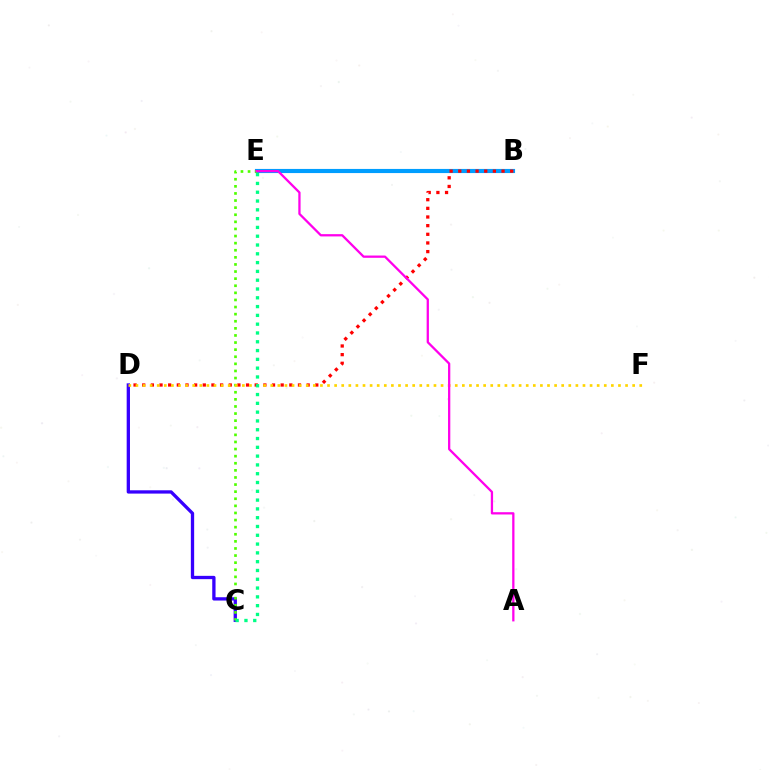{('C', 'D'): [{'color': '#3700ff', 'line_style': 'solid', 'thickness': 2.38}], ('B', 'E'): [{'color': '#009eff', 'line_style': 'solid', 'thickness': 2.98}], ('B', 'D'): [{'color': '#ff0000', 'line_style': 'dotted', 'thickness': 2.35}], ('C', 'E'): [{'color': '#4fff00', 'line_style': 'dotted', 'thickness': 1.93}, {'color': '#00ff86', 'line_style': 'dotted', 'thickness': 2.39}], ('D', 'F'): [{'color': '#ffd500', 'line_style': 'dotted', 'thickness': 1.93}], ('A', 'E'): [{'color': '#ff00ed', 'line_style': 'solid', 'thickness': 1.64}]}